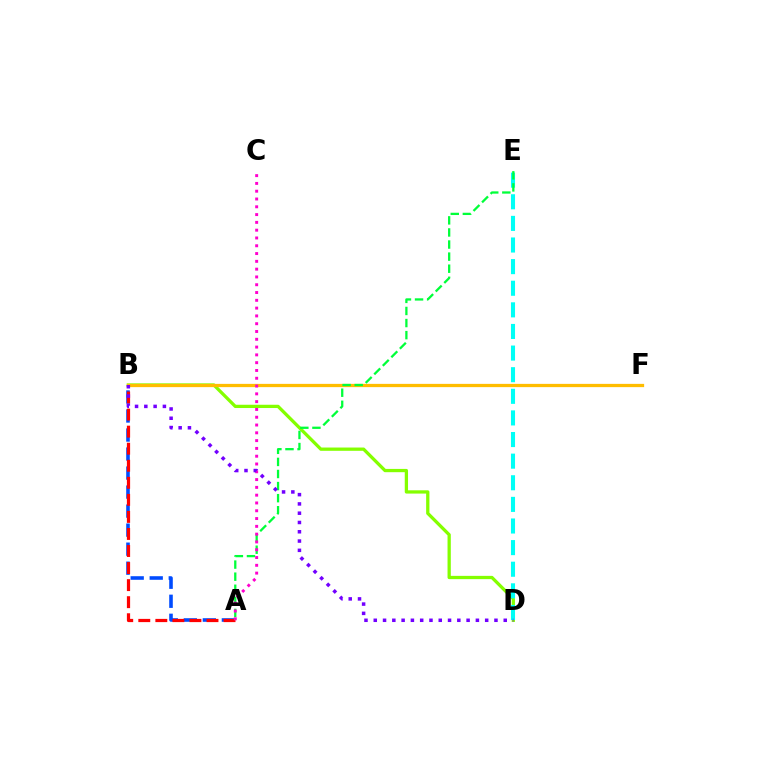{('B', 'D'): [{'color': '#84ff00', 'line_style': 'solid', 'thickness': 2.36}, {'color': '#7200ff', 'line_style': 'dotted', 'thickness': 2.52}], ('A', 'B'): [{'color': '#004bff', 'line_style': 'dashed', 'thickness': 2.58}, {'color': '#ff0000', 'line_style': 'dashed', 'thickness': 2.32}], ('B', 'F'): [{'color': '#ffbd00', 'line_style': 'solid', 'thickness': 2.35}], ('D', 'E'): [{'color': '#00fff6', 'line_style': 'dashed', 'thickness': 2.94}], ('A', 'E'): [{'color': '#00ff39', 'line_style': 'dashed', 'thickness': 1.64}], ('A', 'C'): [{'color': '#ff00cf', 'line_style': 'dotted', 'thickness': 2.12}]}